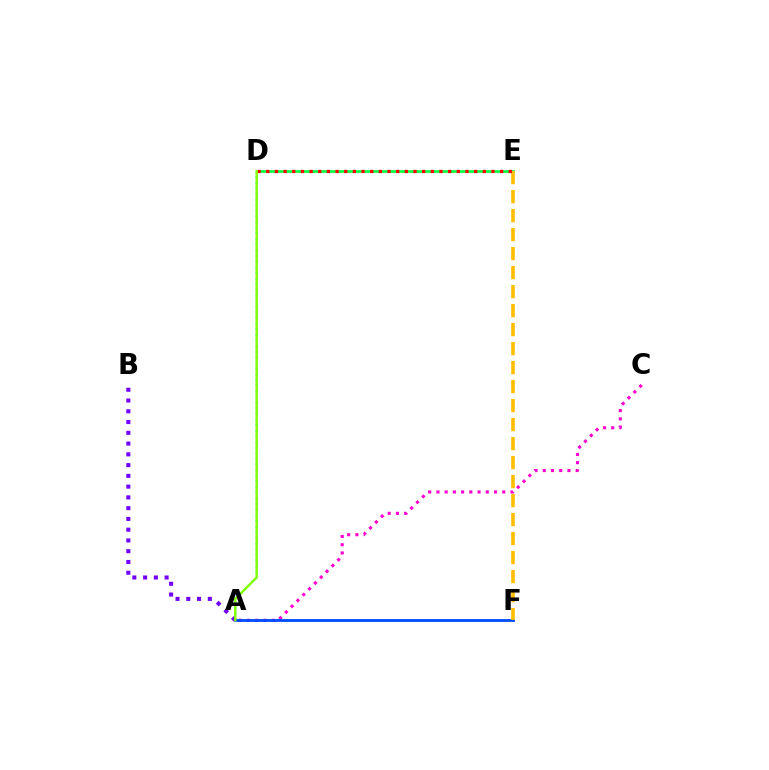{('D', 'E'): [{'color': '#00ff39', 'line_style': 'solid', 'thickness': 1.92}, {'color': '#ff0000', 'line_style': 'dotted', 'thickness': 2.35}], ('A', 'D'): [{'color': '#00fff6', 'line_style': 'dotted', 'thickness': 1.53}, {'color': '#84ff00', 'line_style': 'solid', 'thickness': 1.71}], ('A', 'C'): [{'color': '#ff00cf', 'line_style': 'dotted', 'thickness': 2.24}], ('A', 'F'): [{'color': '#004bff', 'line_style': 'solid', 'thickness': 2.03}], ('E', 'F'): [{'color': '#ffbd00', 'line_style': 'dashed', 'thickness': 2.58}], ('A', 'B'): [{'color': '#7200ff', 'line_style': 'dotted', 'thickness': 2.92}]}